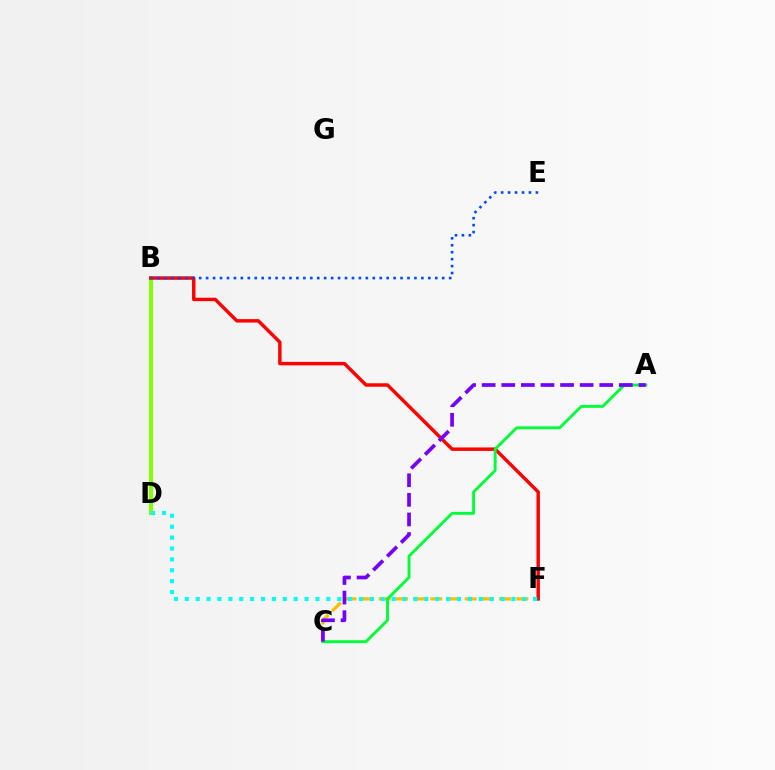{('B', 'D'): [{'color': '#ff00cf', 'line_style': 'dashed', 'thickness': 2.04}, {'color': '#84ff00', 'line_style': 'solid', 'thickness': 2.9}], ('C', 'F'): [{'color': '#ffbd00', 'line_style': 'dashed', 'thickness': 2.34}], ('B', 'F'): [{'color': '#ff0000', 'line_style': 'solid', 'thickness': 2.48}], ('A', 'C'): [{'color': '#00ff39', 'line_style': 'solid', 'thickness': 2.08}, {'color': '#7200ff', 'line_style': 'dashed', 'thickness': 2.66}], ('B', 'E'): [{'color': '#004bff', 'line_style': 'dotted', 'thickness': 1.89}], ('D', 'F'): [{'color': '#00fff6', 'line_style': 'dotted', 'thickness': 2.96}]}